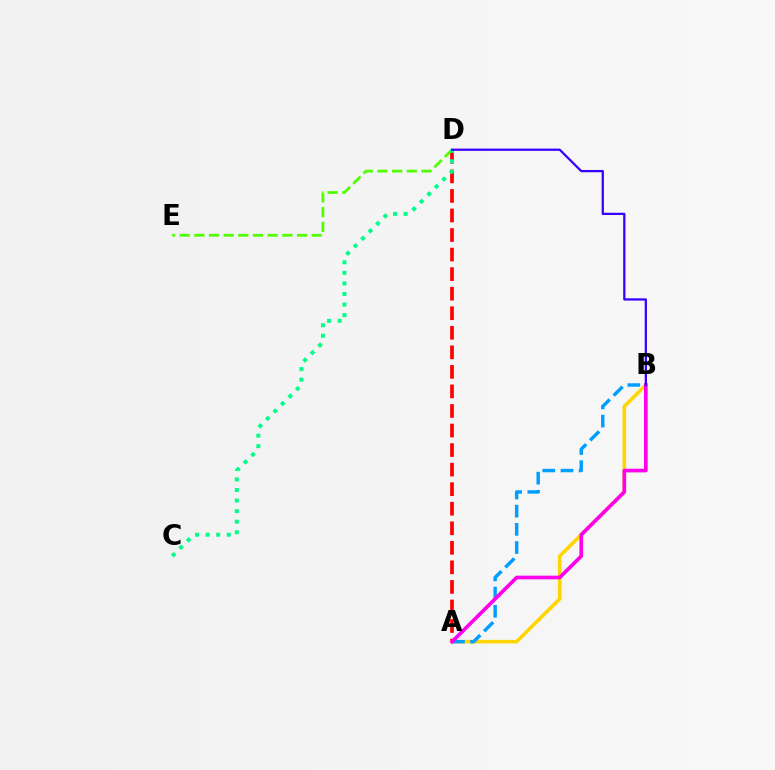{('A', 'D'): [{'color': '#ff0000', 'line_style': 'dashed', 'thickness': 2.66}], ('D', 'E'): [{'color': '#4fff00', 'line_style': 'dashed', 'thickness': 1.99}], ('A', 'B'): [{'color': '#ffd500', 'line_style': 'solid', 'thickness': 2.56}, {'color': '#009eff', 'line_style': 'dashed', 'thickness': 2.47}, {'color': '#ff00ed', 'line_style': 'solid', 'thickness': 2.63}], ('C', 'D'): [{'color': '#00ff86', 'line_style': 'dotted', 'thickness': 2.87}], ('B', 'D'): [{'color': '#3700ff', 'line_style': 'solid', 'thickness': 1.63}]}